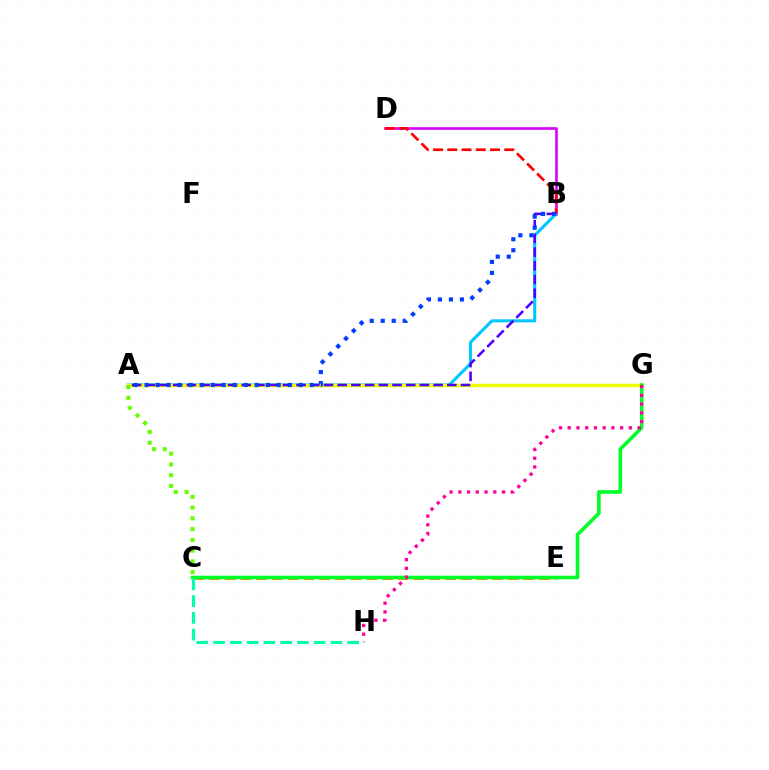{('B', 'D'): [{'color': '#d600ff', 'line_style': 'solid', 'thickness': 1.88}, {'color': '#ff0000', 'line_style': 'dashed', 'thickness': 1.93}], ('C', 'E'): [{'color': '#ff8800', 'line_style': 'dashed', 'thickness': 2.13}], ('A', 'B'): [{'color': '#00c7ff', 'line_style': 'solid', 'thickness': 2.21}, {'color': '#4f00ff', 'line_style': 'dashed', 'thickness': 1.86}, {'color': '#003fff', 'line_style': 'dotted', 'thickness': 2.99}], ('A', 'G'): [{'color': '#eeff00', 'line_style': 'solid', 'thickness': 2.48}], ('C', 'G'): [{'color': '#00ff27', 'line_style': 'solid', 'thickness': 2.57}], ('G', 'H'): [{'color': '#ff00a0', 'line_style': 'dotted', 'thickness': 2.37}], ('C', 'H'): [{'color': '#00ffaf', 'line_style': 'dashed', 'thickness': 2.28}], ('A', 'C'): [{'color': '#66ff00', 'line_style': 'dotted', 'thickness': 2.92}]}